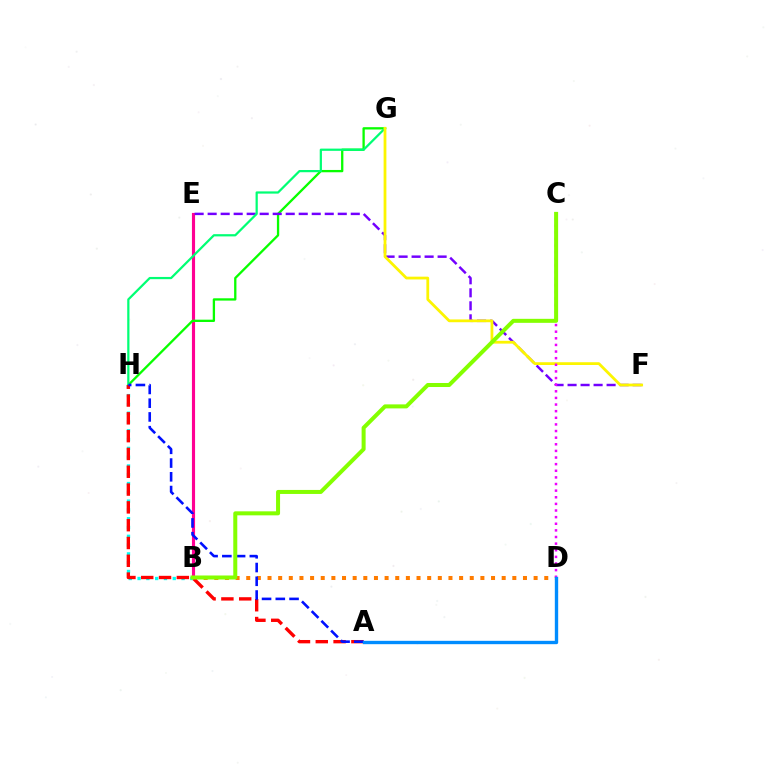{('B', 'E'): [{'color': '#ff0094', 'line_style': 'solid', 'thickness': 2.25}], ('G', 'H'): [{'color': '#08ff00', 'line_style': 'solid', 'thickness': 1.66}, {'color': '#00ff74', 'line_style': 'solid', 'thickness': 1.61}], ('B', 'D'): [{'color': '#ff7c00', 'line_style': 'dotted', 'thickness': 2.89}], ('E', 'F'): [{'color': '#7200ff', 'line_style': 'dashed', 'thickness': 1.77}], ('F', 'G'): [{'color': '#fcf500', 'line_style': 'solid', 'thickness': 2.0}], ('C', 'D'): [{'color': '#ee00ff', 'line_style': 'dotted', 'thickness': 1.8}], ('B', 'H'): [{'color': '#00fff6', 'line_style': 'dotted', 'thickness': 2.39}], ('A', 'H'): [{'color': '#ff0000', 'line_style': 'dashed', 'thickness': 2.42}, {'color': '#0010ff', 'line_style': 'dashed', 'thickness': 1.87}], ('B', 'C'): [{'color': '#84ff00', 'line_style': 'solid', 'thickness': 2.89}], ('A', 'D'): [{'color': '#008cff', 'line_style': 'solid', 'thickness': 2.42}]}